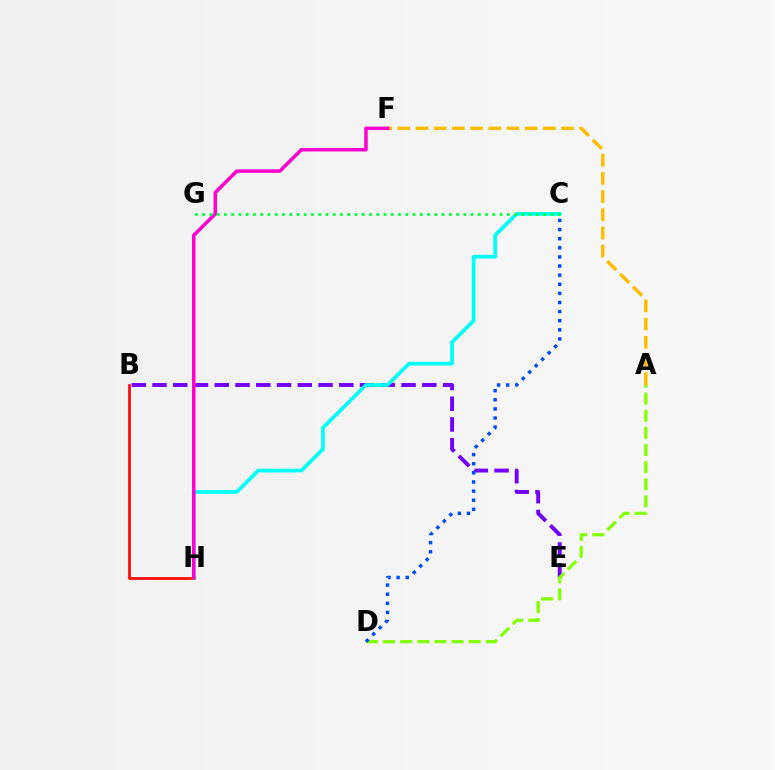{('B', 'E'): [{'color': '#7200ff', 'line_style': 'dashed', 'thickness': 2.82}], ('B', 'H'): [{'color': '#ff0000', 'line_style': 'solid', 'thickness': 1.9}], ('C', 'H'): [{'color': '#00fff6', 'line_style': 'solid', 'thickness': 2.66}], ('A', 'F'): [{'color': '#ffbd00', 'line_style': 'dashed', 'thickness': 2.47}], ('A', 'D'): [{'color': '#84ff00', 'line_style': 'dashed', 'thickness': 2.32}], ('F', 'H'): [{'color': '#ff00cf', 'line_style': 'solid', 'thickness': 2.52}], ('C', 'G'): [{'color': '#00ff39', 'line_style': 'dotted', 'thickness': 1.97}], ('C', 'D'): [{'color': '#004bff', 'line_style': 'dotted', 'thickness': 2.48}]}